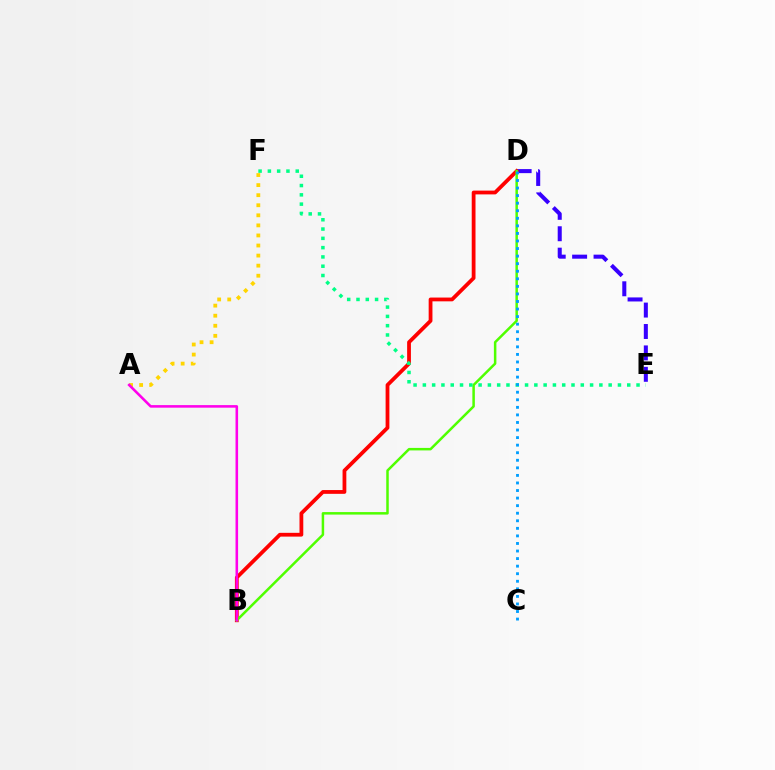{('D', 'E'): [{'color': '#3700ff', 'line_style': 'dashed', 'thickness': 2.91}], ('B', 'D'): [{'color': '#ff0000', 'line_style': 'solid', 'thickness': 2.72}, {'color': '#4fff00', 'line_style': 'solid', 'thickness': 1.8}], ('A', 'F'): [{'color': '#ffd500', 'line_style': 'dotted', 'thickness': 2.74}], ('E', 'F'): [{'color': '#00ff86', 'line_style': 'dotted', 'thickness': 2.52}], ('C', 'D'): [{'color': '#009eff', 'line_style': 'dotted', 'thickness': 2.05}], ('A', 'B'): [{'color': '#ff00ed', 'line_style': 'solid', 'thickness': 1.85}]}